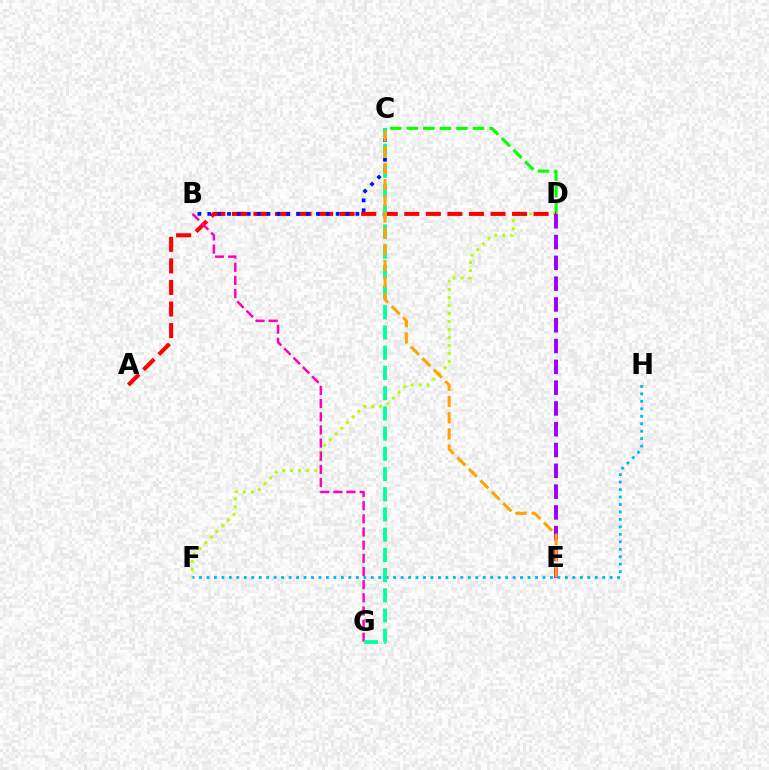{('D', 'F'): [{'color': '#b3ff00', 'line_style': 'dotted', 'thickness': 2.18}], ('C', 'D'): [{'color': '#08ff00', 'line_style': 'dashed', 'thickness': 2.25}], ('A', 'D'): [{'color': '#ff0000', 'line_style': 'dashed', 'thickness': 2.93}], ('B', 'C'): [{'color': '#0010ff', 'line_style': 'dotted', 'thickness': 2.68}], ('B', 'G'): [{'color': '#ff00bd', 'line_style': 'dashed', 'thickness': 1.79}], ('F', 'H'): [{'color': '#00b5ff', 'line_style': 'dotted', 'thickness': 2.03}], ('C', 'G'): [{'color': '#00ff9d', 'line_style': 'dashed', 'thickness': 2.75}], ('D', 'E'): [{'color': '#9b00ff', 'line_style': 'dashed', 'thickness': 2.83}], ('C', 'E'): [{'color': '#ffa500', 'line_style': 'dashed', 'thickness': 2.2}]}